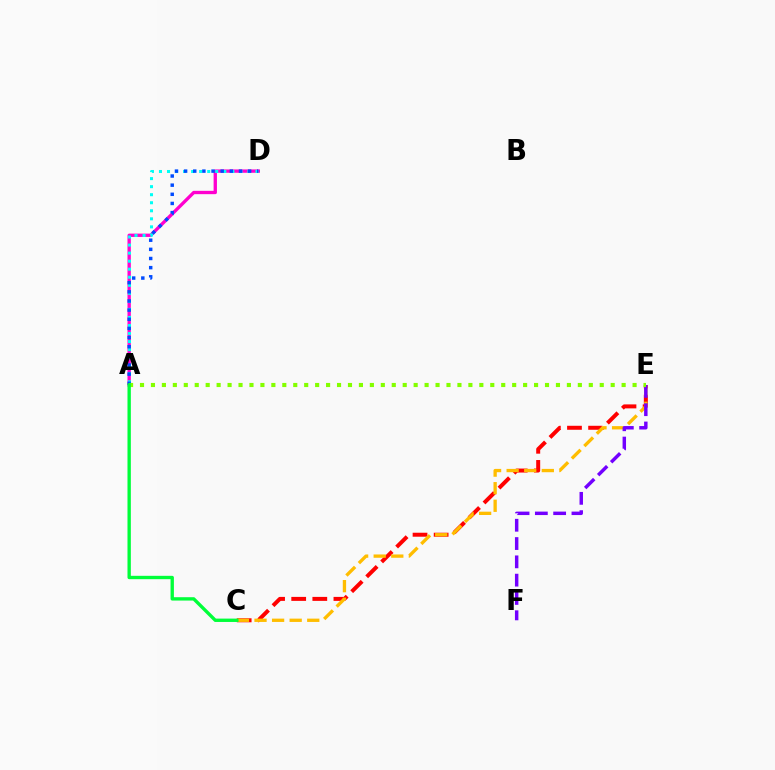{('C', 'E'): [{'color': '#ff0000', 'line_style': 'dashed', 'thickness': 2.87}, {'color': '#ffbd00', 'line_style': 'dashed', 'thickness': 2.39}], ('A', 'D'): [{'color': '#ff00cf', 'line_style': 'solid', 'thickness': 2.4}, {'color': '#00fff6', 'line_style': 'dotted', 'thickness': 2.19}, {'color': '#004bff', 'line_style': 'dotted', 'thickness': 2.48}], ('E', 'F'): [{'color': '#7200ff', 'line_style': 'dashed', 'thickness': 2.49}], ('A', 'E'): [{'color': '#84ff00', 'line_style': 'dotted', 'thickness': 2.97}], ('A', 'C'): [{'color': '#00ff39', 'line_style': 'solid', 'thickness': 2.42}]}